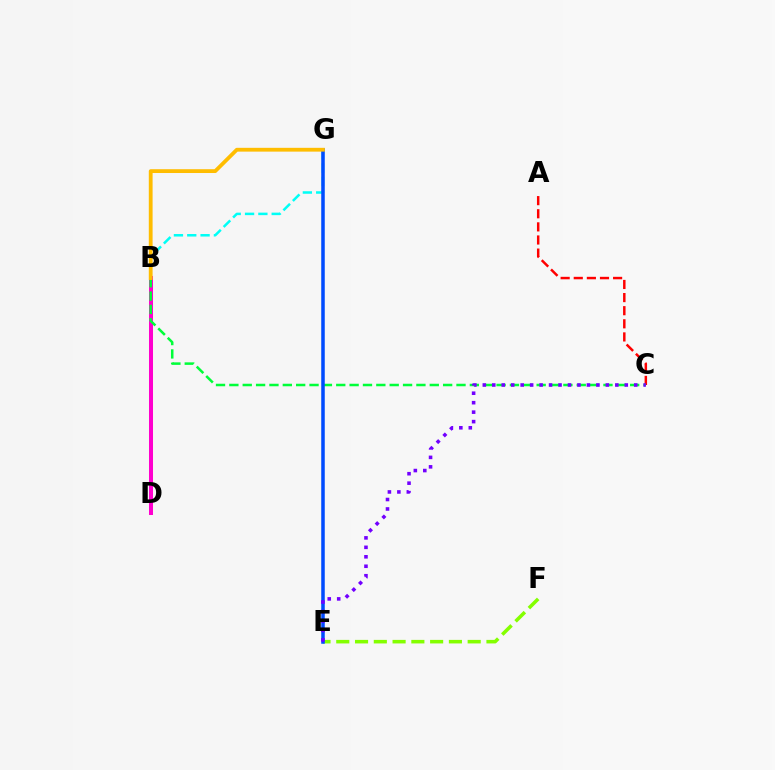{('A', 'C'): [{'color': '#ff0000', 'line_style': 'dashed', 'thickness': 1.78}], ('B', 'G'): [{'color': '#00fff6', 'line_style': 'dashed', 'thickness': 1.81}, {'color': '#ffbd00', 'line_style': 'solid', 'thickness': 2.74}], ('B', 'D'): [{'color': '#ff00cf', 'line_style': 'solid', 'thickness': 2.88}], ('E', 'F'): [{'color': '#84ff00', 'line_style': 'dashed', 'thickness': 2.55}], ('B', 'C'): [{'color': '#00ff39', 'line_style': 'dashed', 'thickness': 1.81}], ('E', 'G'): [{'color': '#004bff', 'line_style': 'solid', 'thickness': 2.53}], ('C', 'E'): [{'color': '#7200ff', 'line_style': 'dotted', 'thickness': 2.57}]}